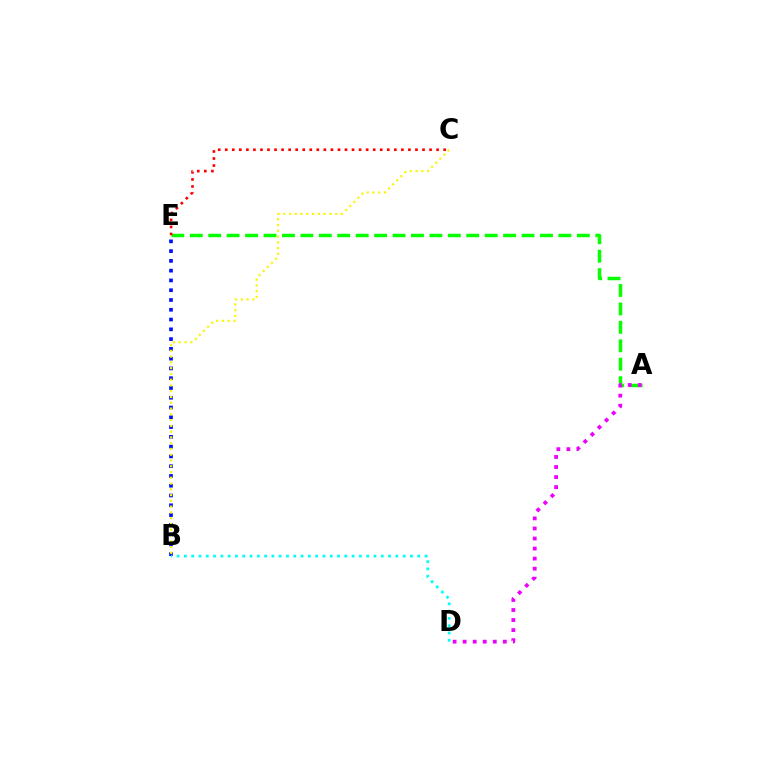{('A', 'E'): [{'color': '#08ff00', 'line_style': 'dashed', 'thickness': 2.5}], ('C', 'E'): [{'color': '#ff0000', 'line_style': 'dotted', 'thickness': 1.91}], ('B', 'E'): [{'color': '#0010ff', 'line_style': 'dotted', 'thickness': 2.66}], ('A', 'D'): [{'color': '#ee00ff', 'line_style': 'dotted', 'thickness': 2.73}], ('B', 'D'): [{'color': '#00fff6', 'line_style': 'dotted', 'thickness': 1.98}], ('B', 'C'): [{'color': '#fcf500', 'line_style': 'dotted', 'thickness': 1.57}]}